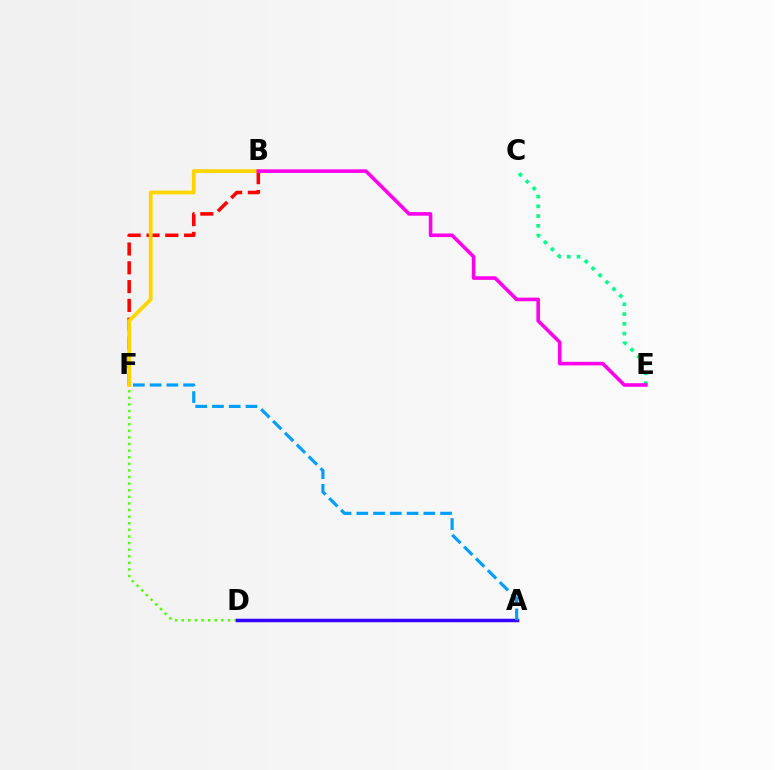{('D', 'F'): [{'color': '#4fff00', 'line_style': 'dotted', 'thickness': 1.79}], ('B', 'F'): [{'color': '#ff0000', 'line_style': 'dashed', 'thickness': 2.55}, {'color': '#ffd500', 'line_style': 'solid', 'thickness': 2.73}], ('A', 'D'): [{'color': '#3700ff', 'line_style': 'solid', 'thickness': 2.51}], ('C', 'E'): [{'color': '#00ff86', 'line_style': 'dotted', 'thickness': 2.65}], ('A', 'F'): [{'color': '#009eff', 'line_style': 'dashed', 'thickness': 2.28}], ('B', 'E'): [{'color': '#ff00ed', 'line_style': 'solid', 'thickness': 2.59}]}